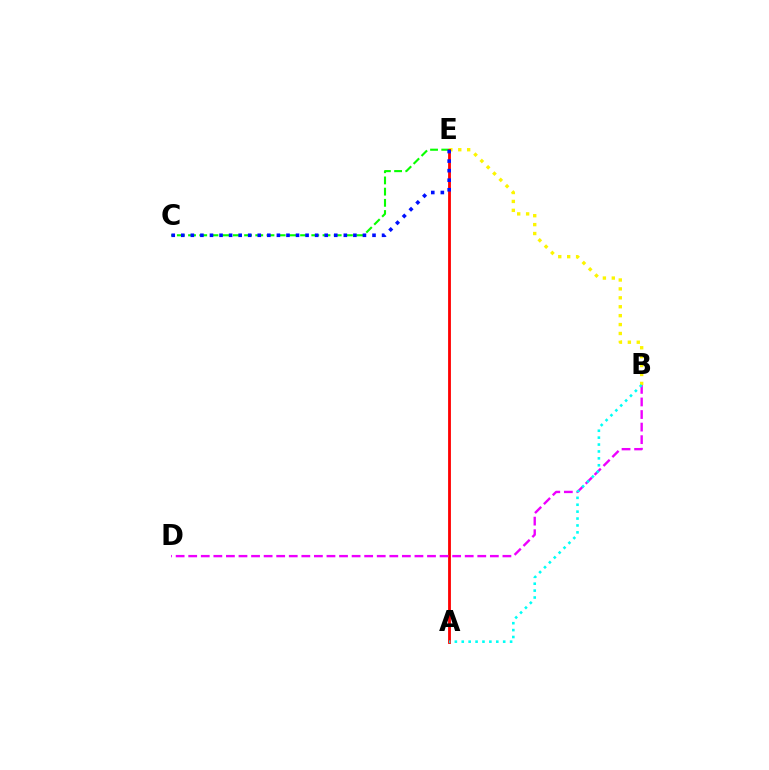{('C', 'E'): [{'color': '#08ff00', 'line_style': 'dashed', 'thickness': 1.52}, {'color': '#0010ff', 'line_style': 'dotted', 'thickness': 2.6}], ('B', 'E'): [{'color': '#fcf500', 'line_style': 'dotted', 'thickness': 2.42}], ('A', 'E'): [{'color': '#ff0000', 'line_style': 'solid', 'thickness': 2.03}], ('B', 'D'): [{'color': '#ee00ff', 'line_style': 'dashed', 'thickness': 1.71}], ('A', 'B'): [{'color': '#00fff6', 'line_style': 'dotted', 'thickness': 1.88}]}